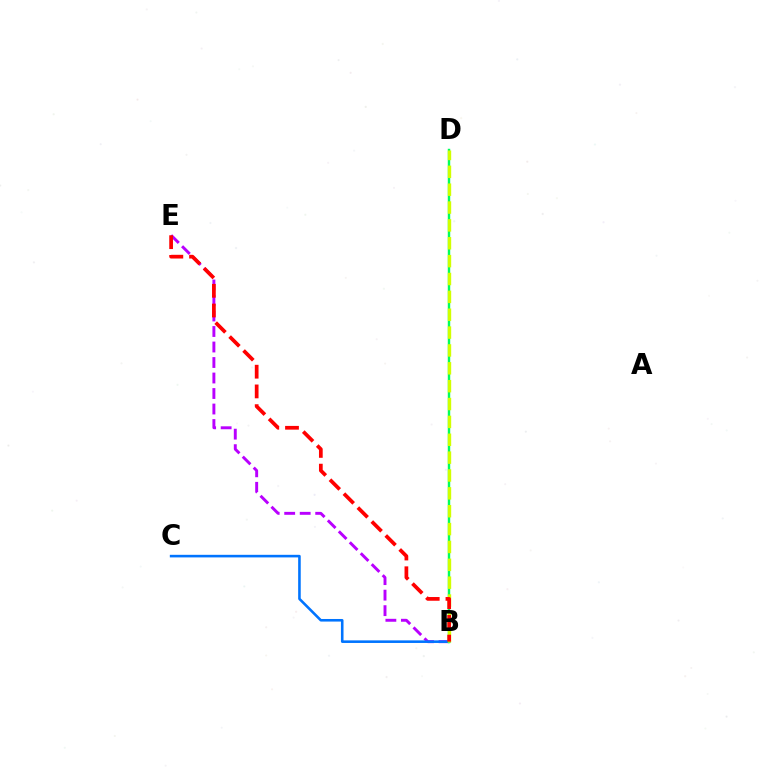{('B', 'E'): [{'color': '#b900ff', 'line_style': 'dashed', 'thickness': 2.11}, {'color': '#ff0000', 'line_style': 'dashed', 'thickness': 2.68}], ('B', 'C'): [{'color': '#0074ff', 'line_style': 'solid', 'thickness': 1.86}], ('B', 'D'): [{'color': '#00ff5c', 'line_style': 'solid', 'thickness': 1.75}, {'color': '#d1ff00', 'line_style': 'dashed', 'thickness': 2.43}]}